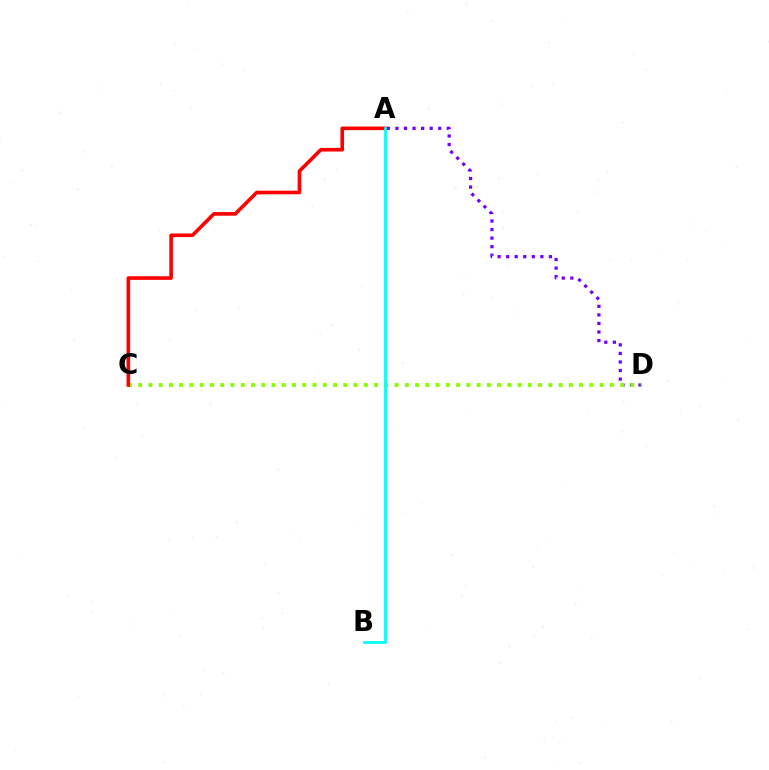{('A', 'D'): [{'color': '#7200ff', 'line_style': 'dotted', 'thickness': 2.33}], ('C', 'D'): [{'color': '#84ff00', 'line_style': 'dotted', 'thickness': 2.79}], ('A', 'C'): [{'color': '#ff0000', 'line_style': 'solid', 'thickness': 2.6}], ('A', 'B'): [{'color': '#00fff6', 'line_style': 'solid', 'thickness': 1.99}]}